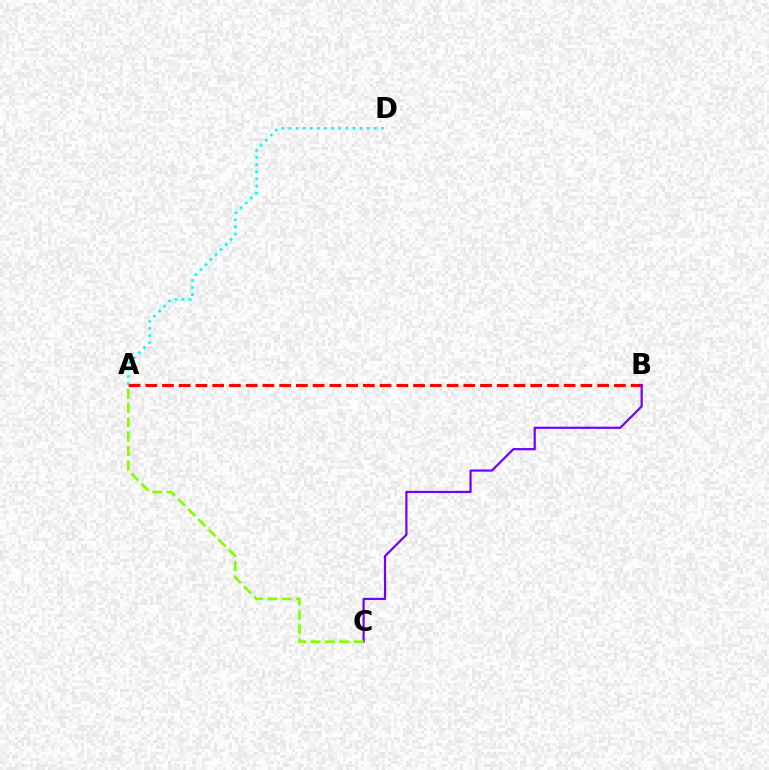{('A', 'D'): [{'color': '#00fff6', 'line_style': 'dotted', 'thickness': 1.93}], ('A', 'B'): [{'color': '#ff0000', 'line_style': 'dashed', 'thickness': 2.27}], ('B', 'C'): [{'color': '#7200ff', 'line_style': 'solid', 'thickness': 1.59}], ('A', 'C'): [{'color': '#84ff00', 'line_style': 'dashed', 'thickness': 1.95}]}